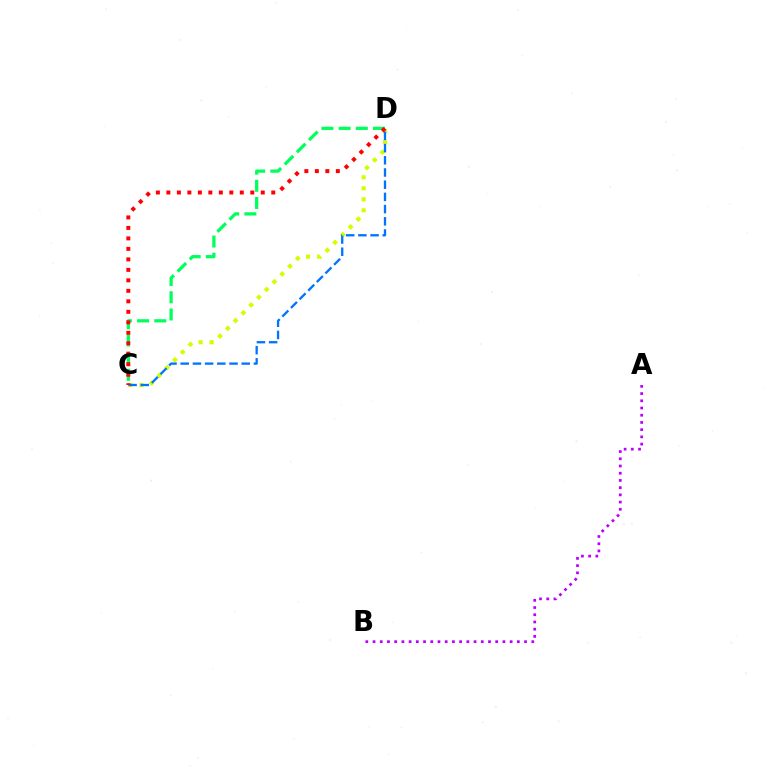{('C', 'D'): [{'color': '#00ff5c', 'line_style': 'dashed', 'thickness': 2.34}, {'color': '#d1ff00', 'line_style': 'dotted', 'thickness': 2.99}, {'color': '#0074ff', 'line_style': 'dashed', 'thickness': 1.66}, {'color': '#ff0000', 'line_style': 'dotted', 'thickness': 2.85}], ('A', 'B'): [{'color': '#b900ff', 'line_style': 'dotted', 'thickness': 1.96}]}